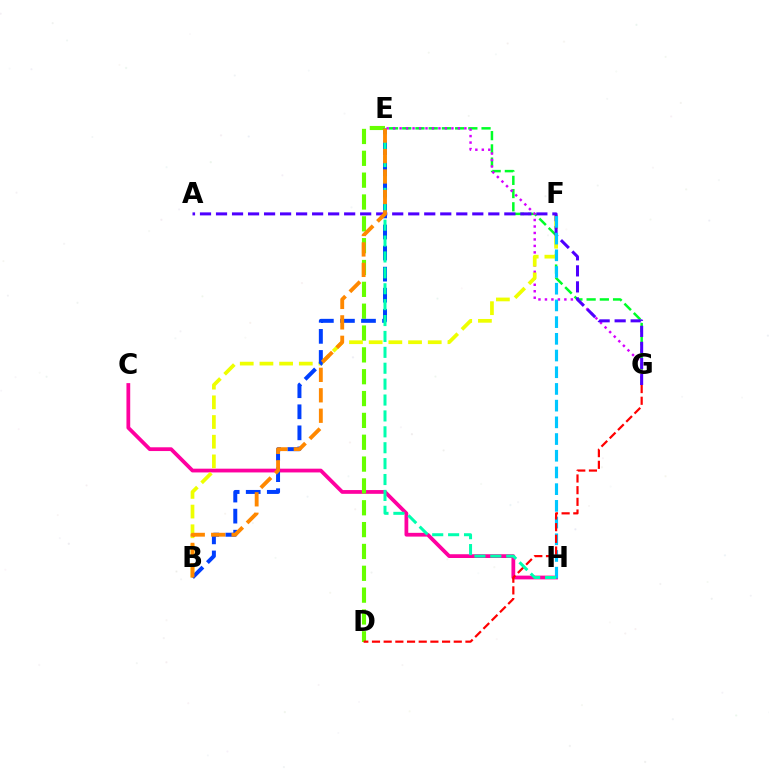{('E', 'G'): [{'color': '#00ff27', 'line_style': 'dashed', 'thickness': 1.8}, {'color': '#d600ff', 'line_style': 'dotted', 'thickness': 1.76}], ('C', 'H'): [{'color': '#ff00a0', 'line_style': 'solid', 'thickness': 2.71}], ('D', 'E'): [{'color': '#66ff00', 'line_style': 'dashed', 'thickness': 2.97}], ('B', 'F'): [{'color': '#eeff00', 'line_style': 'dashed', 'thickness': 2.67}], ('B', 'E'): [{'color': '#003fff', 'line_style': 'dashed', 'thickness': 2.86}, {'color': '#ff8800', 'line_style': 'dashed', 'thickness': 2.78}], ('A', 'G'): [{'color': '#4f00ff', 'line_style': 'dashed', 'thickness': 2.18}], ('F', 'H'): [{'color': '#00c7ff', 'line_style': 'dashed', 'thickness': 2.27}], ('D', 'G'): [{'color': '#ff0000', 'line_style': 'dashed', 'thickness': 1.59}], ('E', 'H'): [{'color': '#00ffaf', 'line_style': 'dashed', 'thickness': 2.16}]}